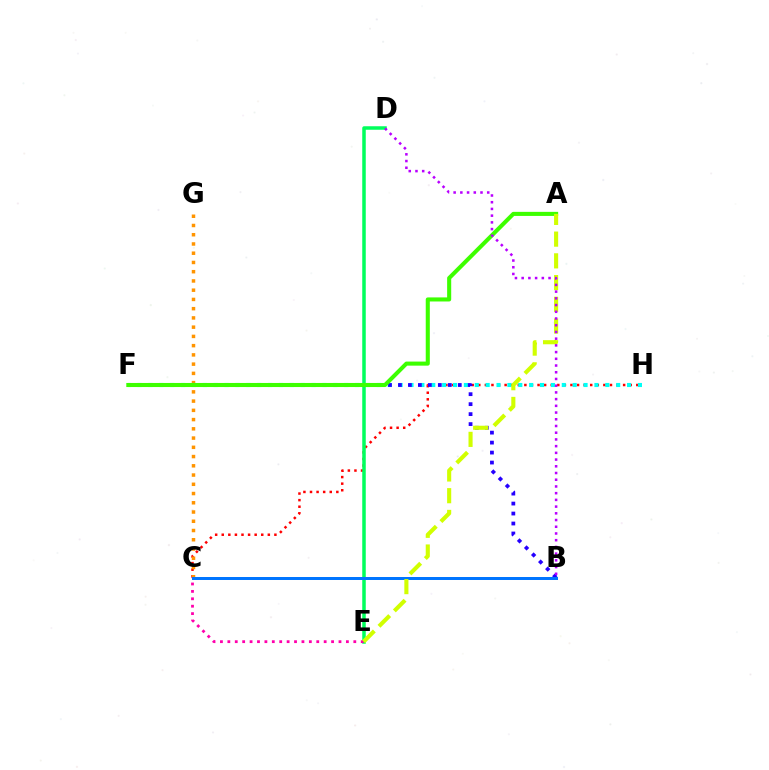{('C', 'H'): [{'color': '#ff0000', 'line_style': 'dotted', 'thickness': 1.79}], ('D', 'E'): [{'color': '#00ff5c', 'line_style': 'solid', 'thickness': 2.53}], ('C', 'G'): [{'color': '#ff9400', 'line_style': 'dotted', 'thickness': 2.51}], ('F', 'H'): [{'color': '#00fff6', 'line_style': 'dotted', 'thickness': 2.96}], ('C', 'E'): [{'color': '#ff00ac', 'line_style': 'dotted', 'thickness': 2.01}], ('B', 'F'): [{'color': '#2500ff', 'line_style': 'dotted', 'thickness': 2.71}], ('A', 'F'): [{'color': '#3dff00', 'line_style': 'solid', 'thickness': 2.93}], ('B', 'C'): [{'color': '#0074ff', 'line_style': 'solid', 'thickness': 2.15}], ('A', 'E'): [{'color': '#d1ff00', 'line_style': 'dashed', 'thickness': 2.95}], ('B', 'D'): [{'color': '#b900ff', 'line_style': 'dotted', 'thickness': 1.83}]}